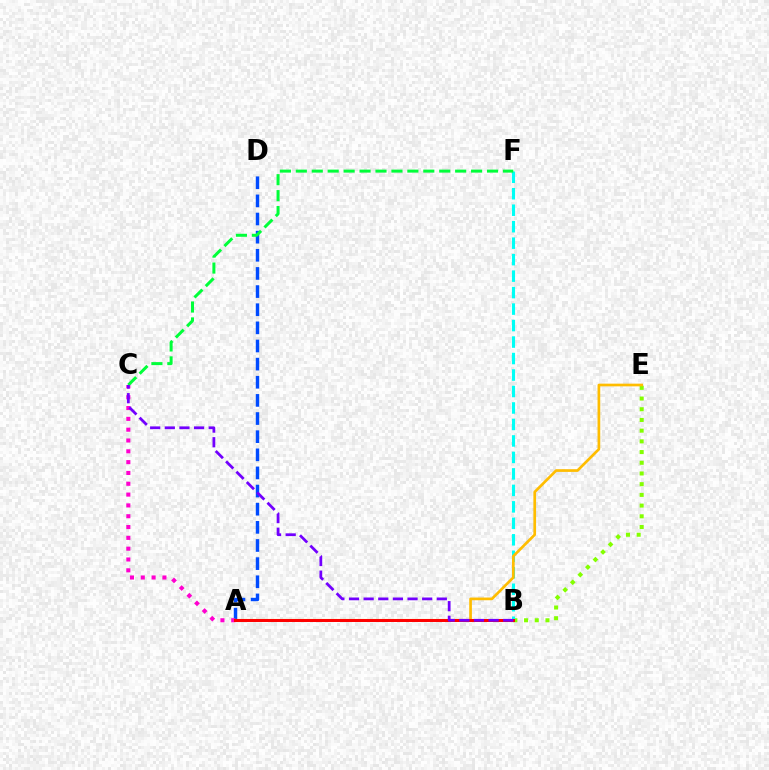{('A', 'D'): [{'color': '#004bff', 'line_style': 'dashed', 'thickness': 2.46}], ('B', 'E'): [{'color': '#84ff00', 'line_style': 'dotted', 'thickness': 2.91}], ('A', 'C'): [{'color': '#ff00cf', 'line_style': 'dotted', 'thickness': 2.94}], ('B', 'F'): [{'color': '#00fff6', 'line_style': 'dashed', 'thickness': 2.24}], ('A', 'E'): [{'color': '#ffbd00', 'line_style': 'solid', 'thickness': 1.94}], ('A', 'B'): [{'color': '#ff0000', 'line_style': 'solid', 'thickness': 2.15}], ('C', 'F'): [{'color': '#00ff39', 'line_style': 'dashed', 'thickness': 2.16}], ('B', 'C'): [{'color': '#7200ff', 'line_style': 'dashed', 'thickness': 1.99}]}